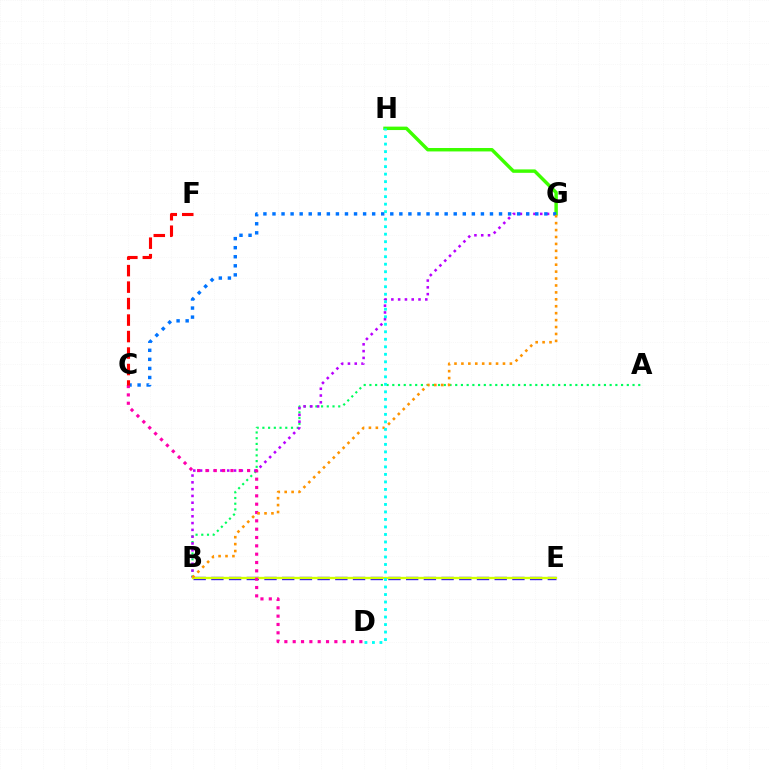{('B', 'E'): [{'color': '#2500ff', 'line_style': 'dashed', 'thickness': 2.41}, {'color': '#d1ff00', 'line_style': 'solid', 'thickness': 1.67}], ('A', 'B'): [{'color': '#00ff5c', 'line_style': 'dotted', 'thickness': 1.55}], ('G', 'H'): [{'color': '#3dff00', 'line_style': 'solid', 'thickness': 2.47}], ('B', 'G'): [{'color': '#b900ff', 'line_style': 'dotted', 'thickness': 1.84}, {'color': '#ff9400', 'line_style': 'dotted', 'thickness': 1.88}], ('C', 'G'): [{'color': '#0074ff', 'line_style': 'dotted', 'thickness': 2.46}], ('C', 'D'): [{'color': '#ff00ac', 'line_style': 'dotted', 'thickness': 2.26}], ('C', 'F'): [{'color': '#ff0000', 'line_style': 'dashed', 'thickness': 2.24}], ('D', 'H'): [{'color': '#00fff6', 'line_style': 'dotted', 'thickness': 2.04}]}